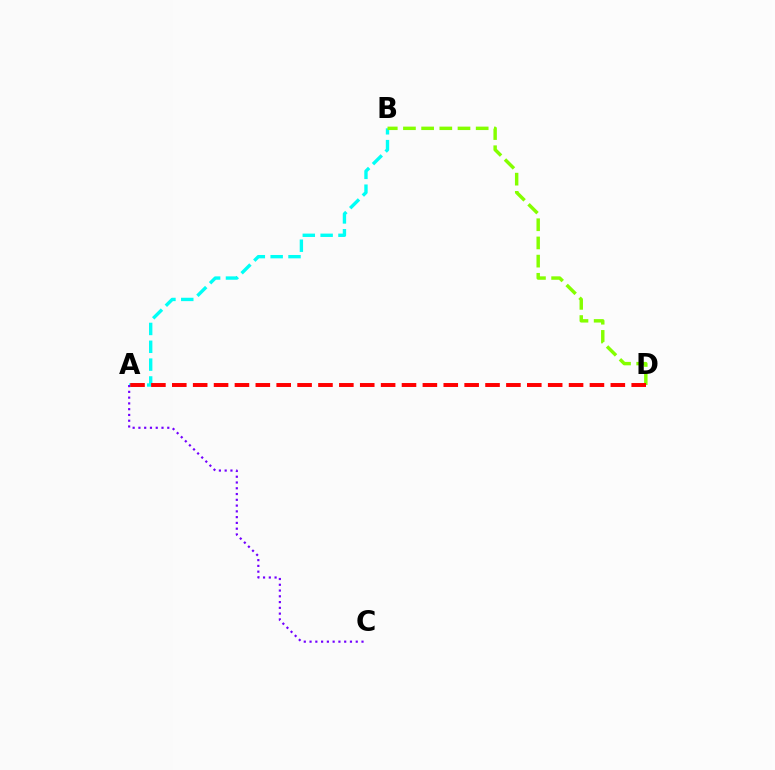{('A', 'B'): [{'color': '#00fff6', 'line_style': 'dashed', 'thickness': 2.42}], ('A', 'C'): [{'color': '#7200ff', 'line_style': 'dotted', 'thickness': 1.57}], ('B', 'D'): [{'color': '#84ff00', 'line_style': 'dashed', 'thickness': 2.47}], ('A', 'D'): [{'color': '#ff0000', 'line_style': 'dashed', 'thickness': 2.84}]}